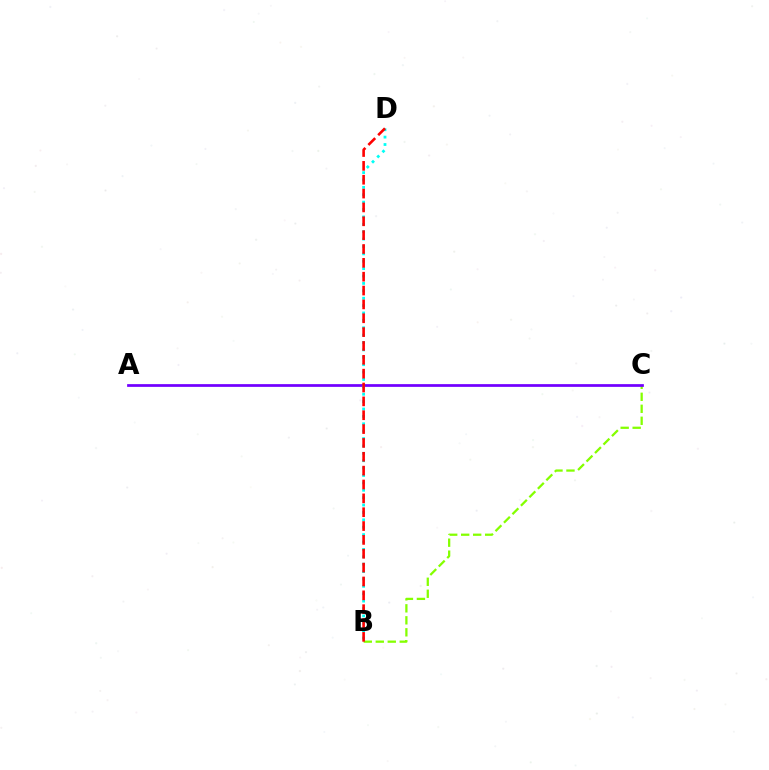{('B', 'C'): [{'color': '#84ff00', 'line_style': 'dashed', 'thickness': 1.63}], ('A', 'C'): [{'color': '#7200ff', 'line_style': 'solid', 'thickness': 1.98}], ('B', 'D'): [{'color': '#00fff6', 'line_style': 'dotted', 'thickness': 2.01}, {'color': '#ff0000', 'line_style': 'dashed', 'thickness': 1.88}]}